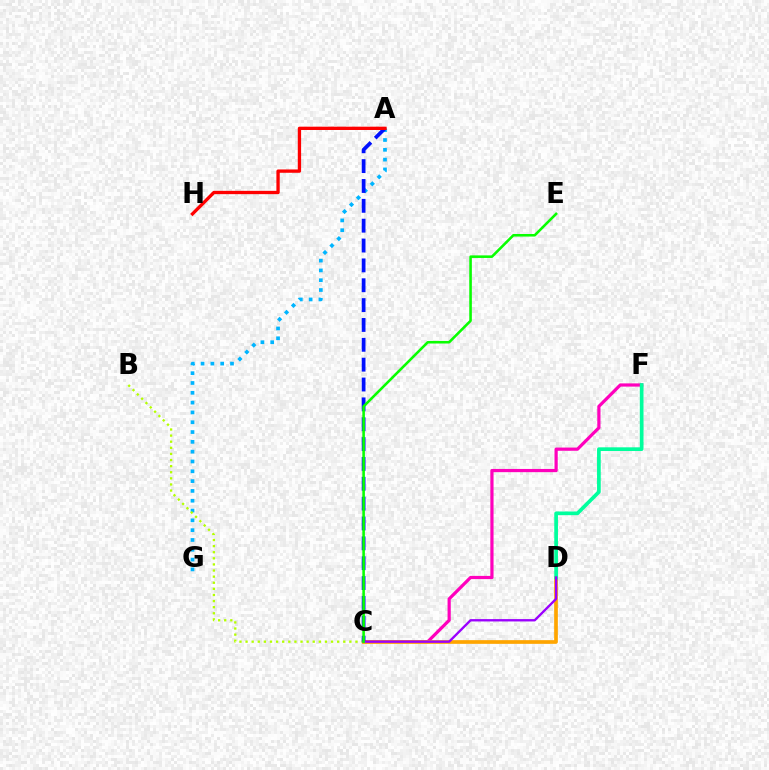{('A', 'G'): [{'color': '#00b5ff', 'line_style': 'dotted', 'thickness': 2.67}], ('B', 'C'): [{'color': '#b3ff00', 'line_style': 'dotted', 'thickness': 1.66}], ('C', 'F'): [{'color': '#ff00bd', 'line_style': 'solid', 'thickness': 2.31}], ('C', 'D'): [{'color': '#ffa500', 'line_style': 'solid', 'thickness': 2.66}, {'color': '#9b00ff', 'line_style': 'solid', 'thickness': 1.69}], ('A', 'C'): [{'color': '#0010ff', 'line_style': 'dashed', 'thickness': 2.7}], ('D', 'F'): [{'color': '#00ff9d', 'line_style': 'solid', 'thickness': 2.66}], ('C', 'E'): [{'color': '#08ff00', 'line_style': 'solid', 'thickness': 1.85}], ('A', 'H'): [{'color': '#ff0000', 'line_style': 'solid', 'thickness': 2.39}]}